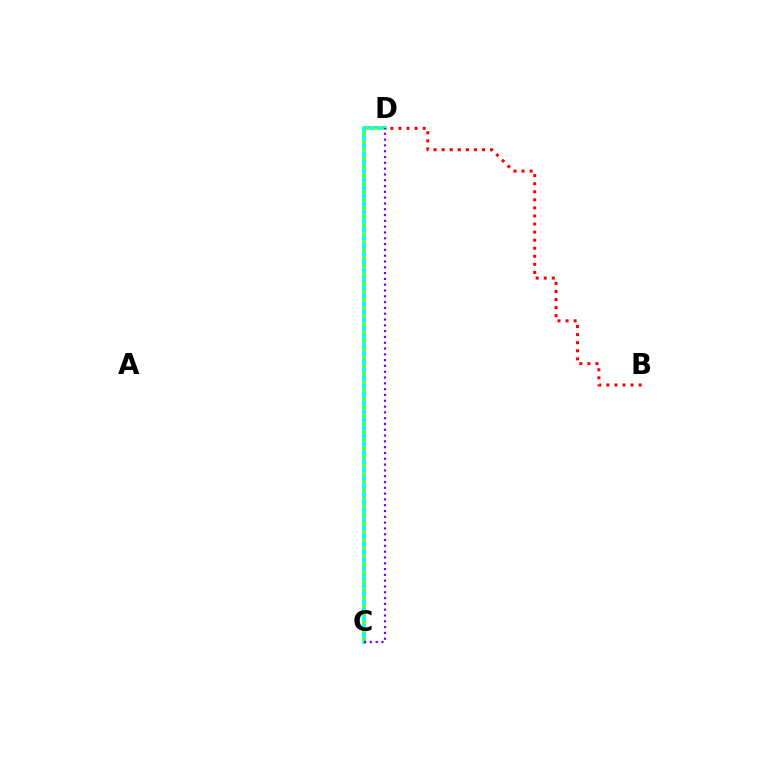{('B', 'D'): [{'color': '#ff0000', 'line_style': 'dotted', 'thickness': 2.19}], ('C', 'D'): [{'color': '#00fff6', 'line_style': 'solid', 'thickness': 2.76}, {'color': '#84ff00', 'line_style': 'dotted', 'thickness': 2.25}, {'color': '#7200ff', 'line_style': 'dotted', 'thickness': 1.58}]}